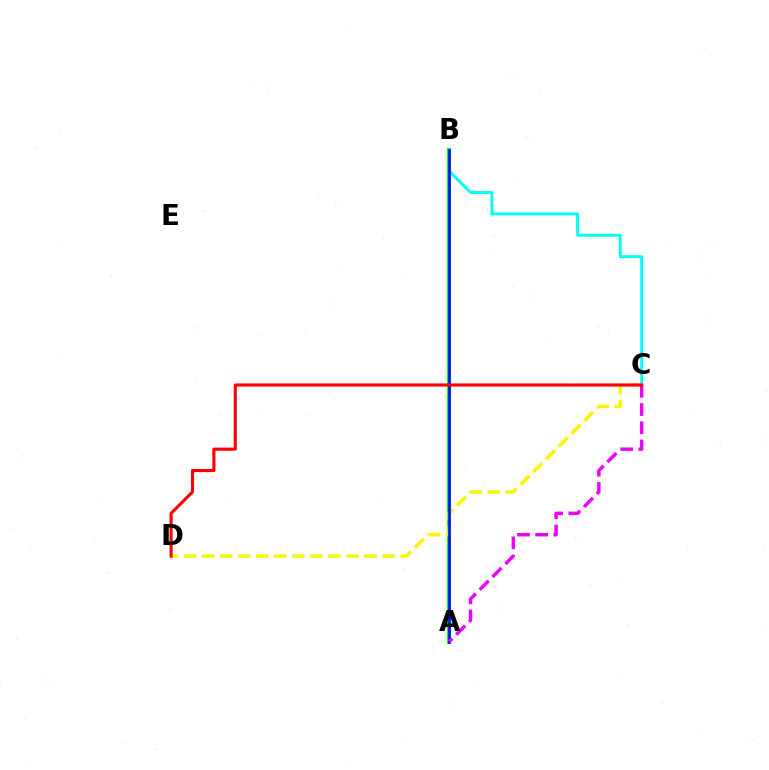{('B', 'C'): [{'color': '#00fff6', 'line_style': 'solid', 'thickness': 2.1}], ('A', 'B'): [{'color': '#08ff00', 'line_style': 'solid', 'thickness': 2.96}, {'color': '#0010ff', 'line_style': 'solid', 'thickness': 1.91}], ('C', 'D'): [{'color': '#fcf500', 'line_style': 'dashed', 'thickness': 2.45}, {'color': '#ff0000', 'line_style': 'solid', 'thickness': 2.23}], ('A', 'C'): [{'color': '#ee00ff', 'line_style': 'dashed', 'thickness': 2.47}]}